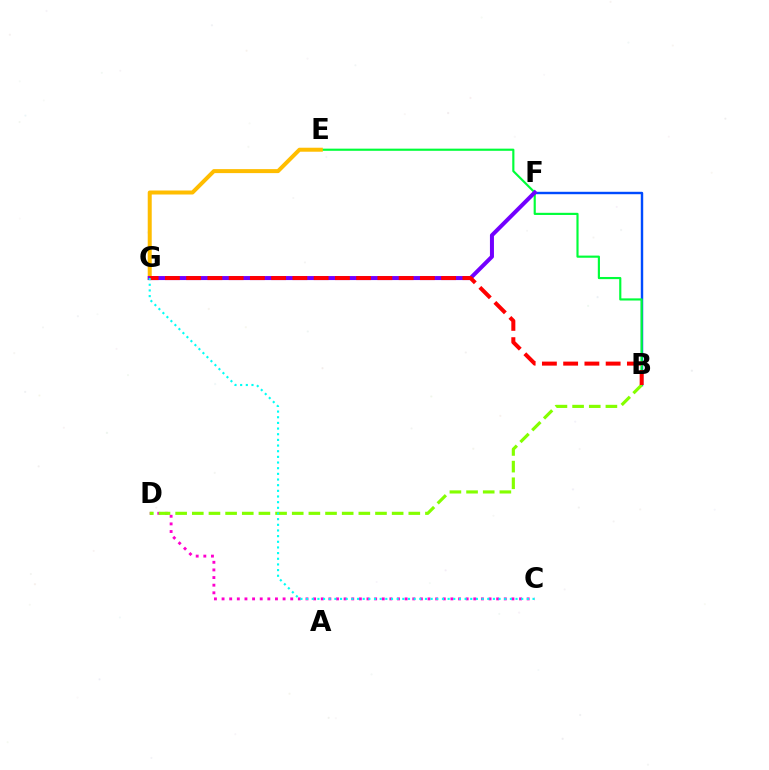{('B', 'F'): [{'color': '#004bff', 'line_style': 'solid', 'thickness': 1.74}], ('B', 'E'): [{'color': '#00ff39', 'line_style': 'solid', 'thickness': 1.55}], ('C', 'D'): [{'color': '#ff00cf', 'line_style': 'dotted', 'thickness': 2.07}], ('E', 'G'): [{'color': '#ffbd00', 'line_style': 'solid', 'thickness': 2.88}], ('F', 'G'): [{'color': '#7200ff', 'line_style': 'solid', 'thickness': 2.89}], ('B', 'D'): [{'color': '#84ff00', 'line_style': 'dashed', 'thickness': 2.26}], ('B', 'G'): [{'color': '#ff0000', 'line_style': 'dashed', 'thickness': 2.89}], ('C', 'G'): [{'color': '#00fff6', 'line_style': 'dotted', 'thickness': 1.54}]}